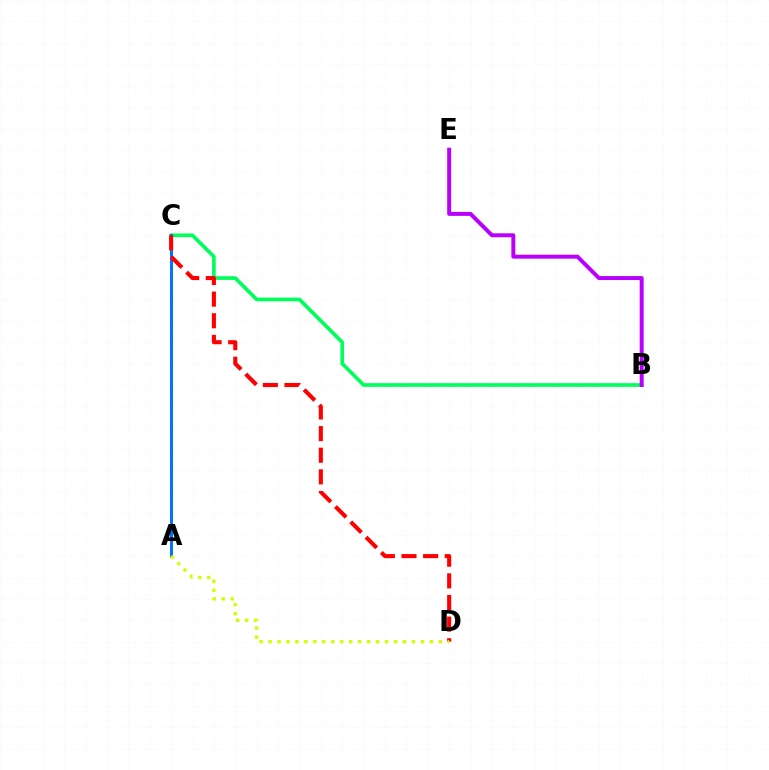{('B', 'C'): [{'color': '#00ff5c', 'line_style': 'solid', 'thickness': 2.64}], ('A', 'C'): [{'color': '#0074ff', 'line_style': 'solid', 'thickness': 2.16}], ('C', 'D'): [{'color': '#ff0000', 'line_style': 'dashed', 'thickness': 2.94}], ('A', 'D'): [{'color': '#d1ff00', 'line_style': 'dotted', 'thickness': 2.44}], ('B', 'E'): [{'color': '#b900ff', 'line_style': 'solid', 'thickness': 2.86}]}